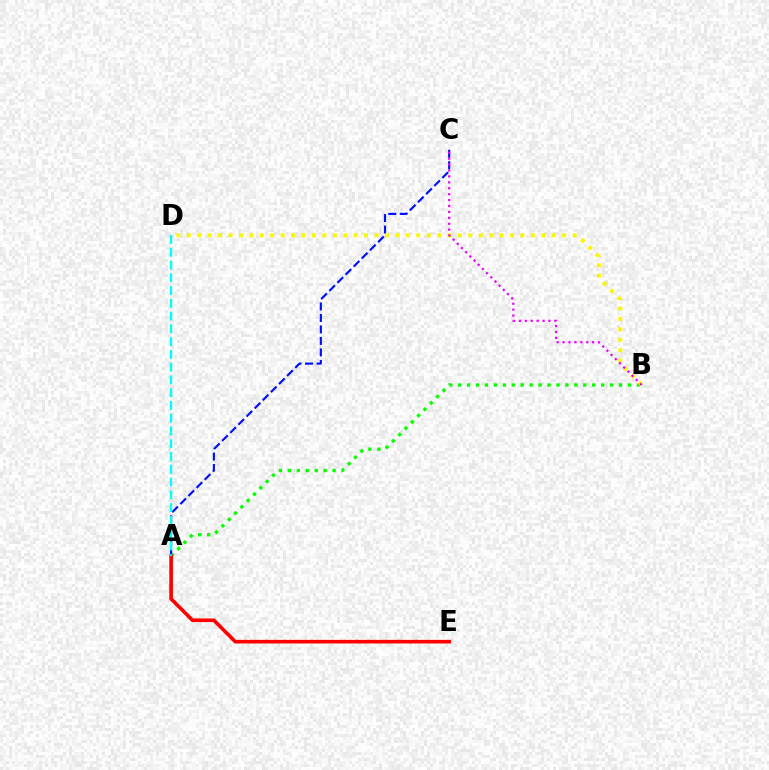{('A', 'B'): [{'color': '#08ff00', 'line_style': 'dotted', 'thickness': 2.43}], ('A', 'C'): [{'color': '#0010ff', 'line_style': 'dashed', 'thickness': 1.56}], ('B', 'D'): [{'color': '#fcf500', 'line_style': 'dotted', 'thickness': 2.83}], ('A', 'E'): [{'color': '#ff0000', 'line_style': 'solid', 'thickness': 2.6}], ('A', 'D'): [{'color': '#00fff6', 'line_style': 'dashed', 'thickness': 1.73}], ('B', 'C'): [{'color': '#ee00ff', 'line_style': 'dotted', 'thickness': 1.61}]}